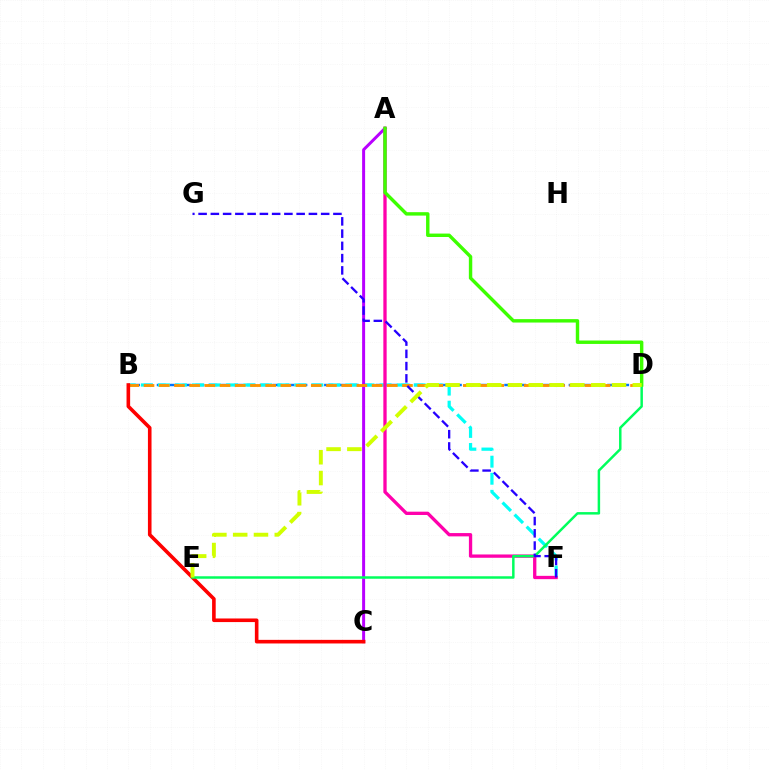{('B', 'D'): [{'color': '#0074ff', 'line_style': 'dashed', 'thickness': 1.75}, {'color': '#ff9400', 'line_style': 'dashed', 'thickness': 2.07}], ('B', 'F'): [{'color': '#00fff6', 'line_style': 'dashed', 'thickness': 2.32}], ('A', 'C'): [{'color': '#b900ff', 'line_style': 'solid', 'thickness': 2.15}], ('A', 'F'): [{'color': '#ff00ac', 'line_style': 'solid', 'thickness': 2.38}], ('B', 'C'): [{'color': '#ff0000', 'line_style': 'solid', 'thickness': 2.6}], ('D', 'E'): [{'color': '#00ff5c', 'line_style': 'solid', 'thickness': 1.78}, {'color': '#d1ff00', 'line_style': 'dashed', 'thickness': 2.83}], ('F', 'G'): [{'color': '#2500ff', 'line_style': 'dashed', 'thickness': 1.67}], ('A', 'D'): [{'color': '#3dff00', 'line_style': 'solid', 'thickness': 2.46}]}